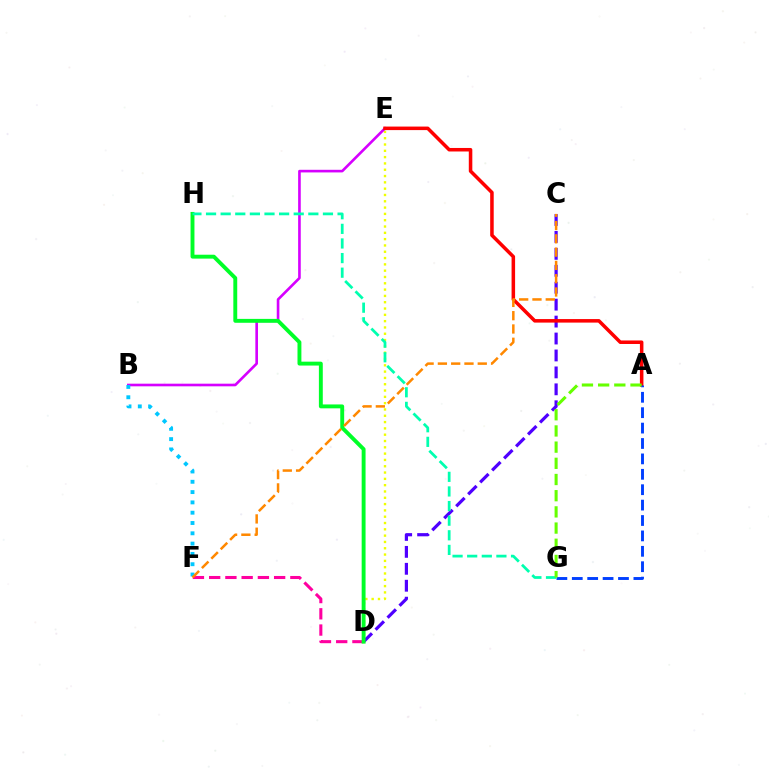{('D', 'E'): [{'color': '#eeff00', 'line_style': 'dotted', 'thickness': 1.71}], ('B', 'E'): [{'color': '#d600ff', 'line_style': 'solid', 'thickness': 1.89}], ('C', 'D'): [{'color': '#4f00ff', 'line_style': 'dashed', 'thickness': 2.3}], ('B', 'F'): [{'color': '#00c7ff', 'line_style': 'dotted', 'thickness': 2.8}], ('D', 'F'): [{'color': '#ff00a0', 'line_style': 'dashed', 'thickness': 2.21}], ('A', 'E'): [{'color': '#ff0000', 'line_style': 'solid', 'thickness': 2.54}], ('A', 'G'): [{'color': '#003fff', 'line_style': 'dashed', 'thickness': 2.09}, {'color': '#66ff00', 'line_style': 'dashed', 'thickness': 2.2}], ('D', 'H'): [{'color': '#00ff27', 'line_style': 'solid', 'thickness': 2.8}], ('G', 'H'): [{'color': '#00ffaf', 'line_style': 'dashed', 'thickness': 1.99}], ('C', 'F'): [{'color': '#ff8800', 'line_style': 'dashed', 'thickness': 1.81}]}